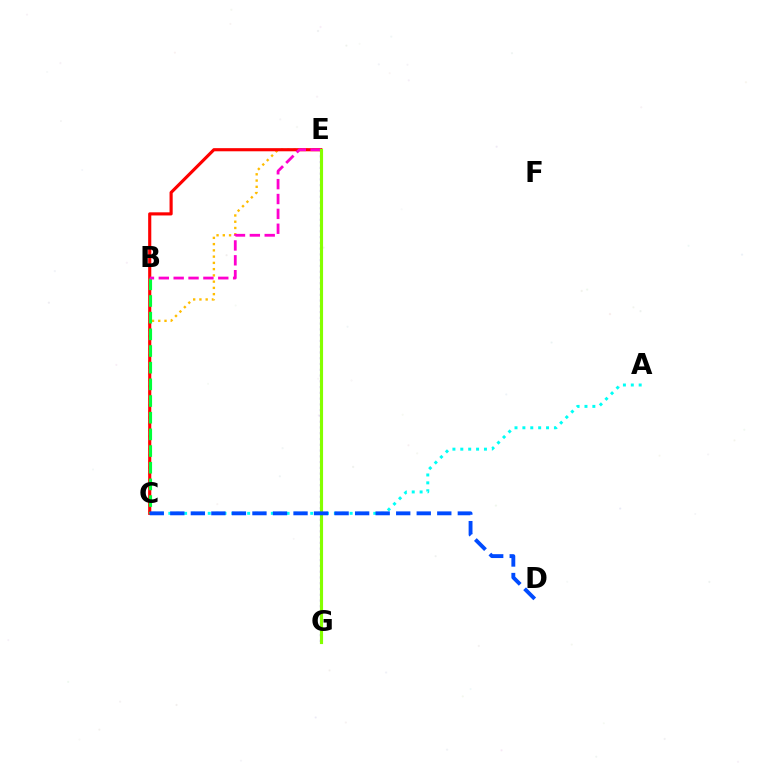{('C', 'E'): [{'color': '#ffbd00', 'line_style': 'dotted', 'thickness': 1.7}, {'color': '#ff0000', 'line_style': 'solid', 'thickness': 2.26}], ('E', 'G'): [{'color': '#7200ff', 'line_style': 'dotted', 'thickness': 1.57}, {'color': '#84ff00', 'line_style': 'solid', 'thickness': 2.26}], ('B', 'C'): [{'color': '#00ff39', 'line_style': 'dashed', 'thickness': 2.27}], ('B', 'E'): [{'color': '#ff00cf', 'line_style': 'dashed', 'thickness': 2.02}], ('A', 'C'): [{'color': '#00fff6', 'line_style': 'dotted', 'thickness': 2.14}], ('C', 'D'): [{'color': '#004bff', 'line_style': 'dashed', 'thickness': 2.79}]}